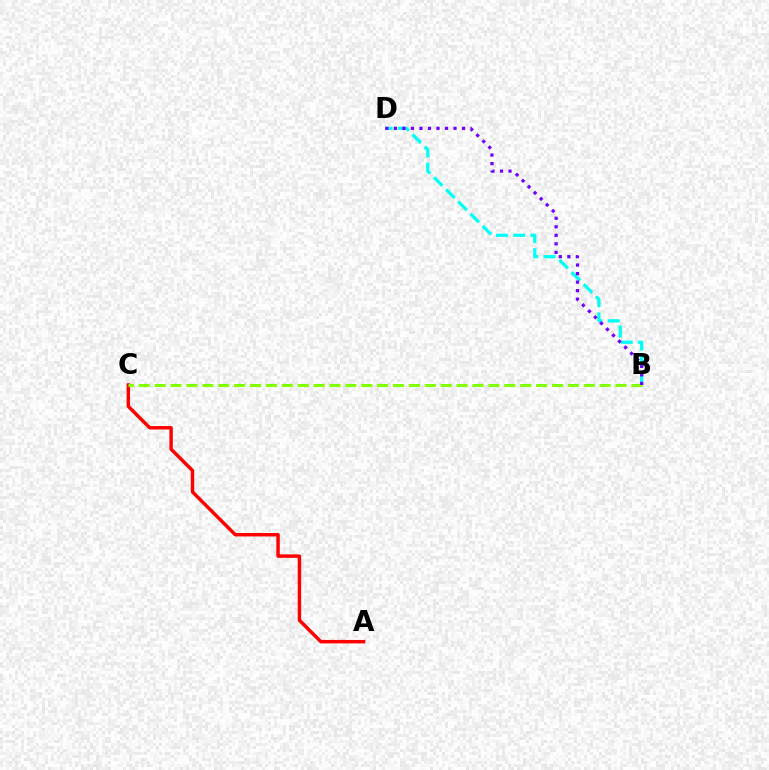{('A', 'C'): [{'color': '#ff0000', 'line_style': 'solid', 'thickness': 2.47}], ('B', 'D'): [{'color': '#00fff6', 'line_style': 'dashed', 'thickness': 2.34}, {'color': '#7200ff', 'line_style': 'dotted', 'thickness': 2.32}], ('B', 'C'): [{'color': '#84ff00', 'line_style': 'dashed', 'thickness': 2.16}]}